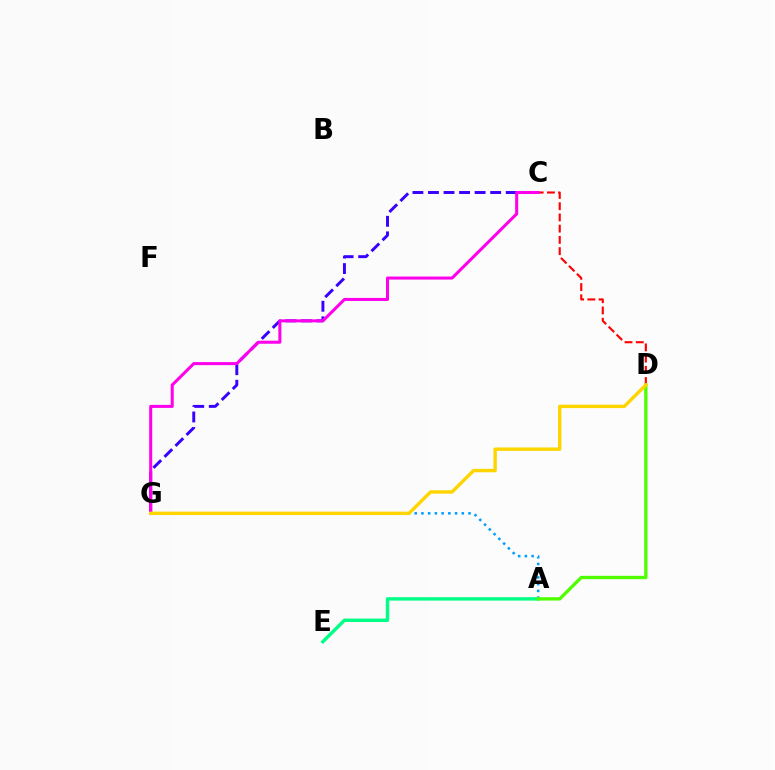{('A', 'E'): [{'color': '#00ff86', 'line_style': 'solid', 'thickness': 2.46}], ('A', 'G'): [{'color': '#009eff', 'line_style': 'dotted', 'thickness': 1.83}], ('C', 'G'): [{'color': '#3700ff', 'line_style': 'dashed', 'thickness': 2.11}, {'color': '#ff00ed', 'line_style': 'solid', 'thickness': 2.19}], ('A', 'D'): [{'color': '#4fff00', 'line_style': 'solid', 'thickness': 2.38}], ('C', 'D'): [{'color': '#ff0000', 'line_style': 'dashed', 'thickness': 1.53}], ('D', 'G'): [{'color': '#ffd500', 'line_style': 'solid', 'thickness': 2.45}]}